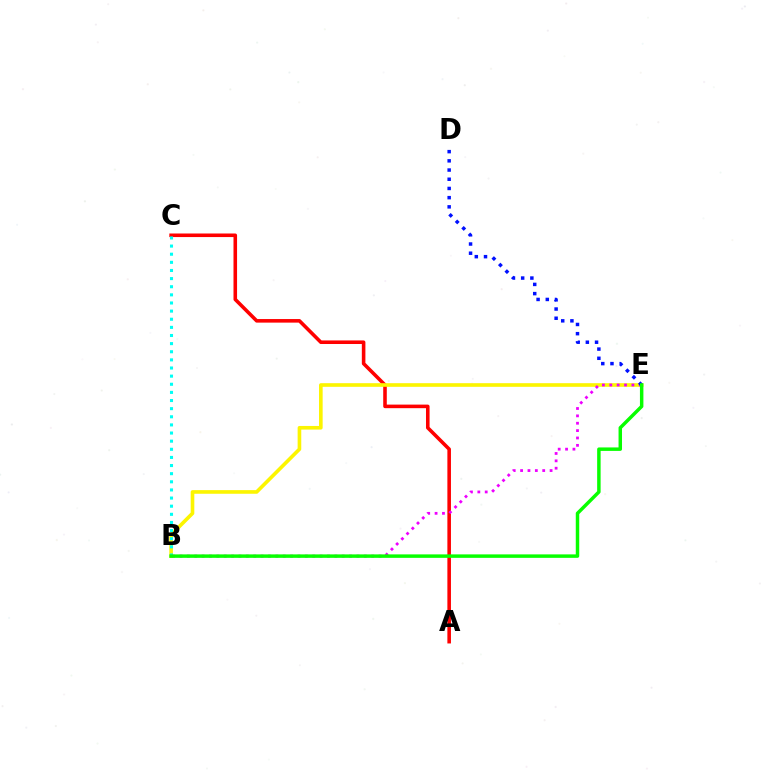{('A', 'C'): [{'color': '#ff0000', 'line_style': 'solid', 'thickness': 2.57}], ('B', 'E'): [{'color': '#fcf500', 'line_style': 'solid', 'thickness': 2.62}, {'color': '#ee00ff', 'line_style': 'dotted', 'thickness': 2.0}, {'color': '#08ff00', 'line_style': 'solid', 'thickness': 2.49}], ('B', 'C'): [{'color': '#00fff6', 'line_style': 'dotted', 'thickness': 2.21}], ('D', 'E'): [{'color': '#0010ff', 'line_style': 'dotted', 'thickness': 2.5}]}